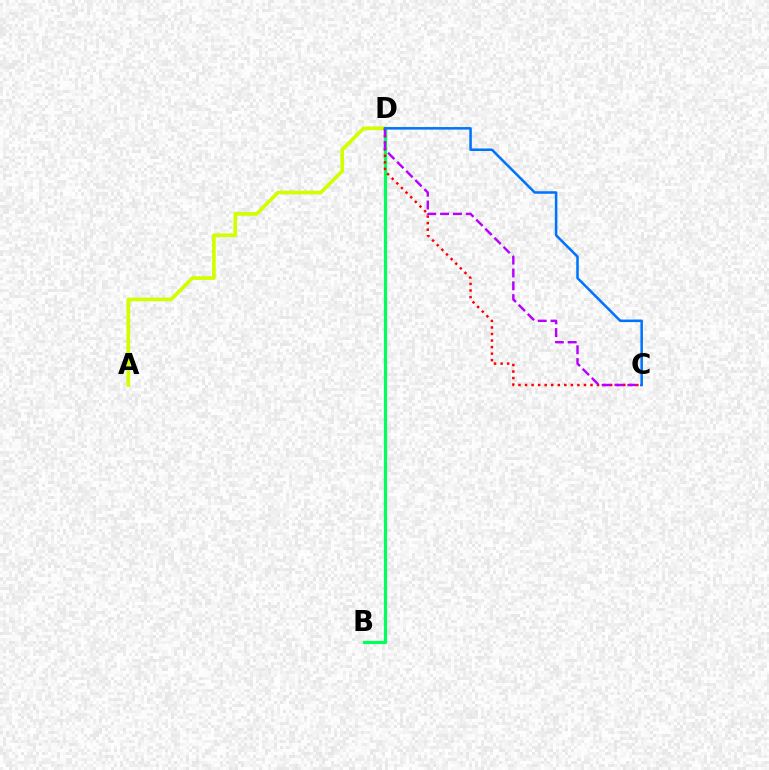{('B', 'D'): [{'color': '#00ff5c', 'line_style': 'solid', 'thickness': 2.32}], ('A', 'D'): [{'color': '#d1ff00', 'line_style': 'solid', 'thickness': 2.64}], ('C', 'D'): [{'color': '#ff0000', 'line_style': 'dotted', 'thickness': 1.78}, {'color': '#b900ff', 'line_style': 'dashed', 'thickness': 1.74}, {'color': '#0074ff', 'line_style': 'solid', 'thickness': 1.83}]}